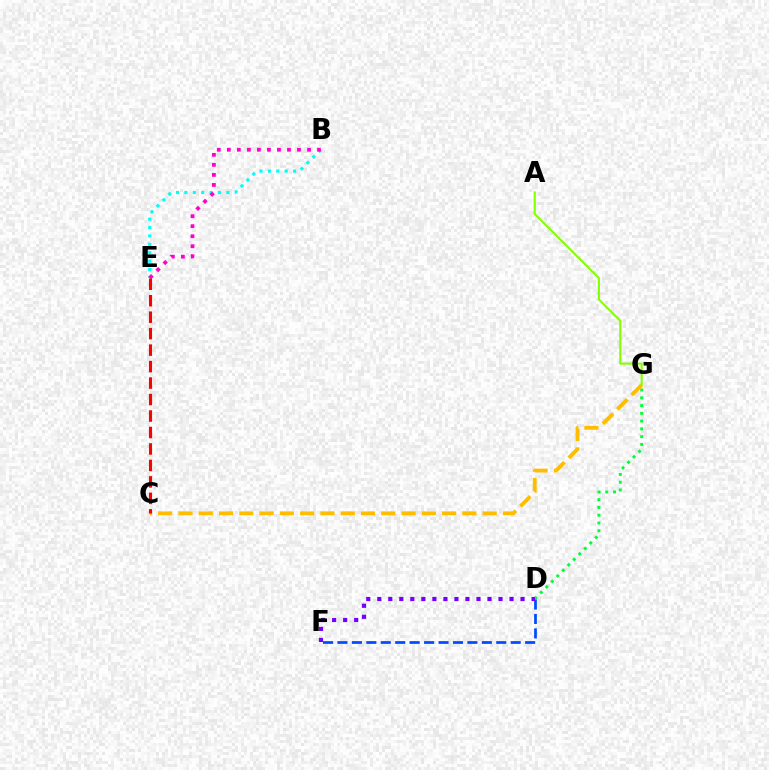{('B', 'E'): [{'color': '#00fff6', 'line_style': 'dotted', 'thickness': 2.28}, {'color': '#ff00cf', 'line_style': 'dotted', 'thickness': 2.72}], ('D', 'G'): [{'color': '#00ff39', 'line_style': 'dotted', 'thickness': 2.11}], ('C', 'G'): [{'color': '#ffbd00', 'line_style': 'dashed', 'thickness': 2.76}], ('A', 'G'): [{'color': '#84ff00', 'line_style': 'solid', 'thickness': 1.51}], ('D', 'F'): [{'color': '#004bff', 'line_style': 'dashed', 'thickness': 1.96}, {'color': '#7200ff', 'line_style': 'dotted', 'thickness': 2.99}], ('C', 'E'): [{'color': '#ff0000', 'line_style': 'dashed', 'thickness': 2.24}]}